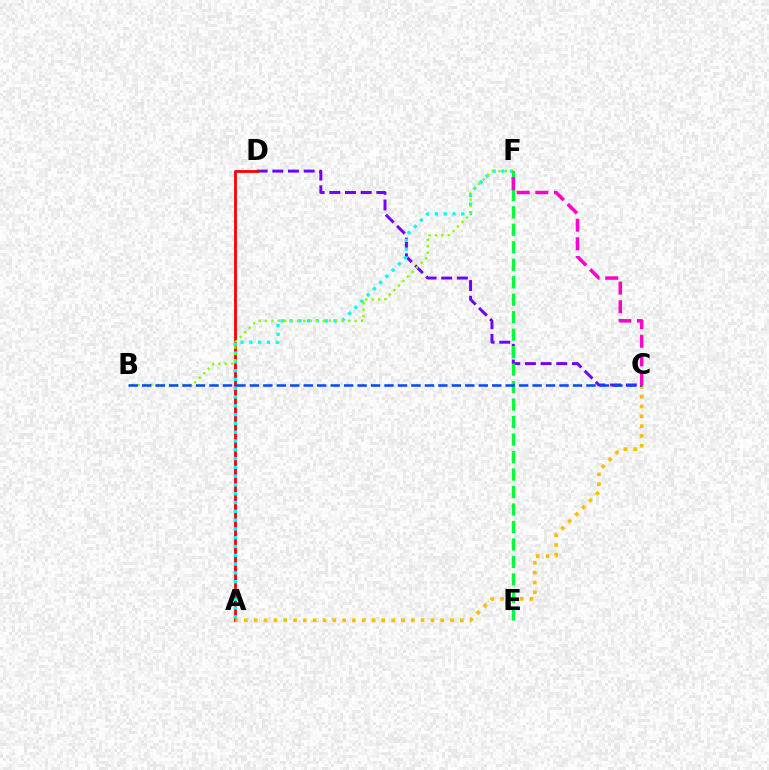{('C', 'D'): [{'color': '#7200ff', 'line_style': 'dashed', 'thickness': 2.13}], ('A', 'D'): [{'color': '#ff0000', 'line_style': 'solid', 'thickness': 2.03}], ('A', 'F'): [{'color': '#00fff6', 'line_style': 'dotted', 'thickness': 2.39}], ('B', 'F'): [{'color': '#84ff00', 'line_style': 'dotted', 'thickness': 1.74}], ('A', 'C'): [{'color': '#ffbd00', 'line_style': 'dotted', 'thickness': 2.67}], ('E', 'F'): [{'color': '#00ff39', 'line_style': 'dashed', 'thickness': 2.38}], ('B', 'C'): [{'color': '#004bff', 'line_style': 'dashed', 'thickness': 1.83}], ('C', 'F'): [{'color': '#ff00cf', 'line_style': 'dashed', 'thickness': 2.53}]}